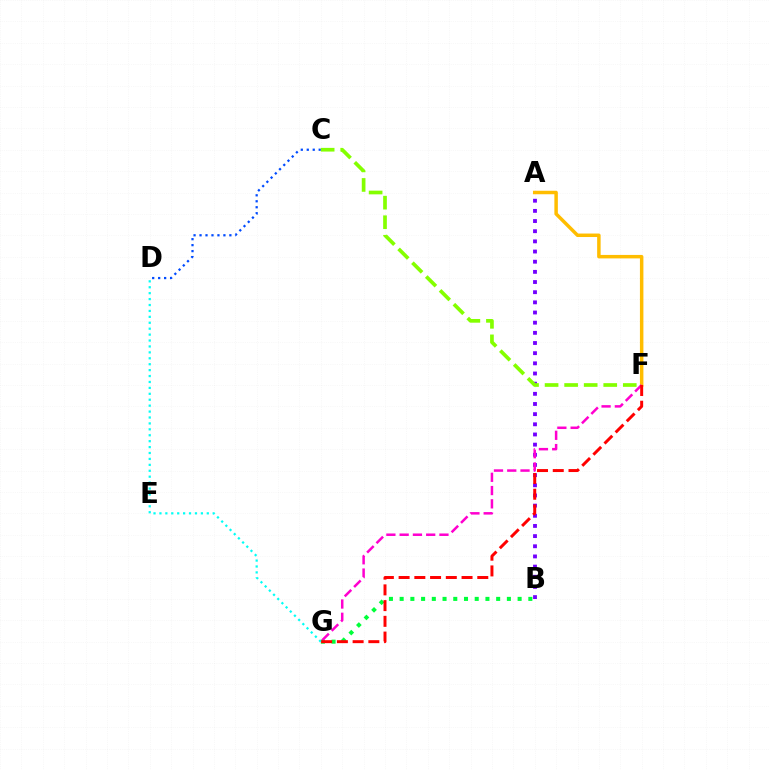{('C', 'D'): [{'color': '#004bff', 'line_style': 'dotted', 'thickness': 1.62}], ('A', 'B'): [{'color': '#7200ff', 'line_style': 'dotted', 'thickness': 2.76}], ('C', 'F'): [{'color': '#84ff00', 'line_style': 'dashed', 'thickness': 2.66}], ('B', 'G'): [{'color': '#00ff39', 'line_style': 'dotted', 'thickness': 2.91}], ('D', 'G'): [{'color': '#00fff6', 'line_style': 'dotted', 'thickness': 1.61}], ('A', 'F'): [{'color': '#ffbd00', 'line_style': 'solid', 'thickness': 2.51}], ('F', 'G'): [{'color': '#ff00cf', 'line_style': 'dashed', 'thickness': 1.8}, {'color': '#ff0000', 'line_style': 'dashed', 'thickness': 2.14}]}